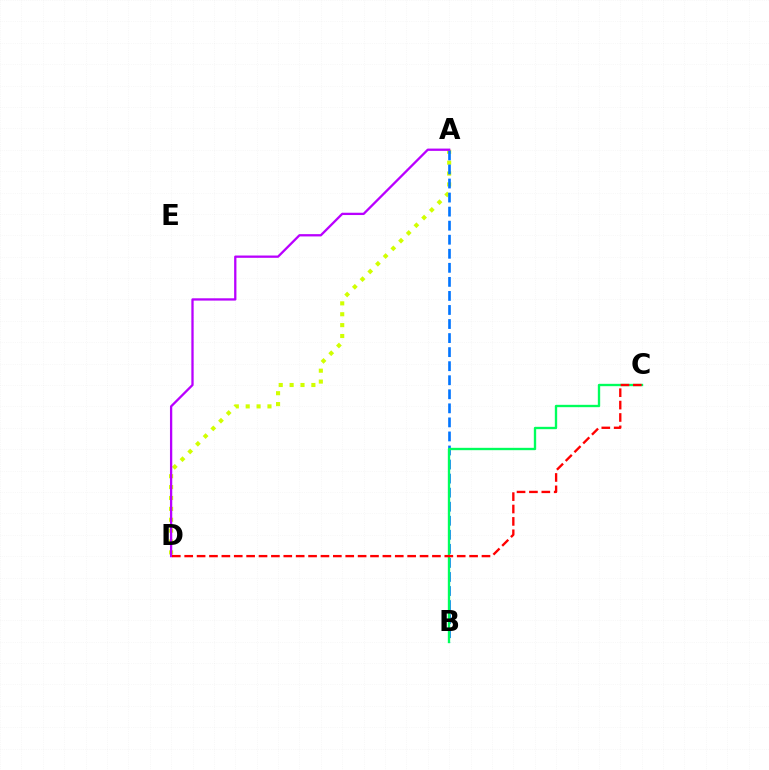{('A', 'D'): [{'color': '#d1ff00', 'line_style': 'dotted', 'thickness': 2.96}, {'color': '#b900ff', 'line_style': 'solid', 'thickness': 1.65}], ('A', 'B'): [{'color': '#0074ff', 'line_style': 'dashed', 'thickness': 1.91}], ('B', 'C'): [{'color': '#00ff5c', 'line_style': 'solid', 'thickness': 1.69}], ('C', 'D'): [{'color': '#ff0000', 'line_style': 'dashed', 'thickness': 1.68}]}